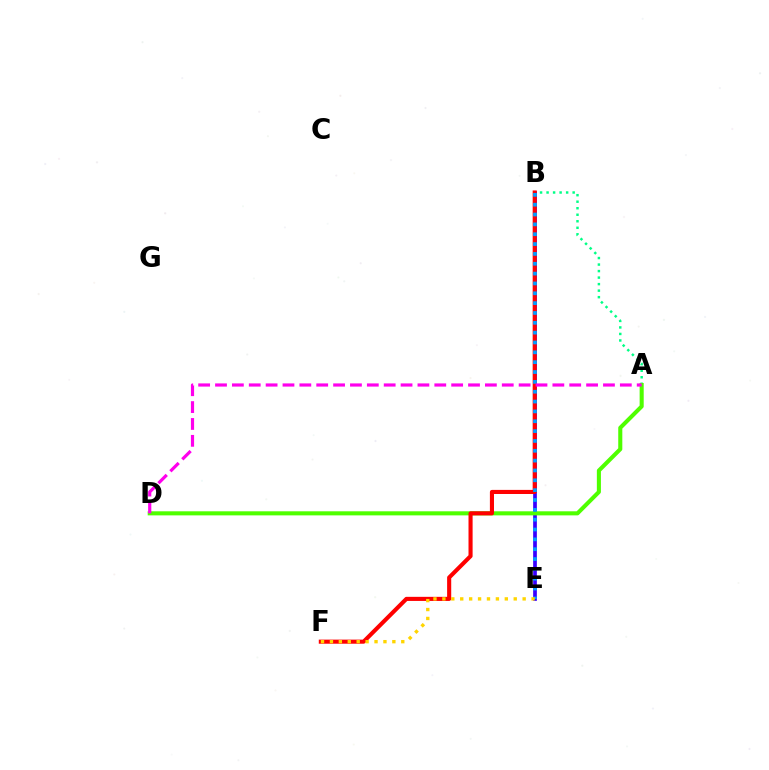{('A', 'B'): [{'color': '#00ff86', 'line_style': 'dotted', 'thickness': 1.77}], ('B', 'E'): [{'color': '#3700ff', 'line_style': 'solid', 'thickness': 2.66}, {'color': '#009eff', 'line_style': 'dotted', 'thickness': 2.67}], ('A', 'D'): [{'color': '#4fff00', 'line_style': 'solid', 'thickness': 2.93}, {'color': '#ff00ed', 'line_style': 'dashed', 'thickness': 2.29}], ('B', 'F'): [{'color': '#ff0000', 'line_style': 'solid', 'thickness': 2.95}], ('E', 'F'): [{'color': '#ffd500', 'line_style': 'dotted', 'thickness': 2.42}]}